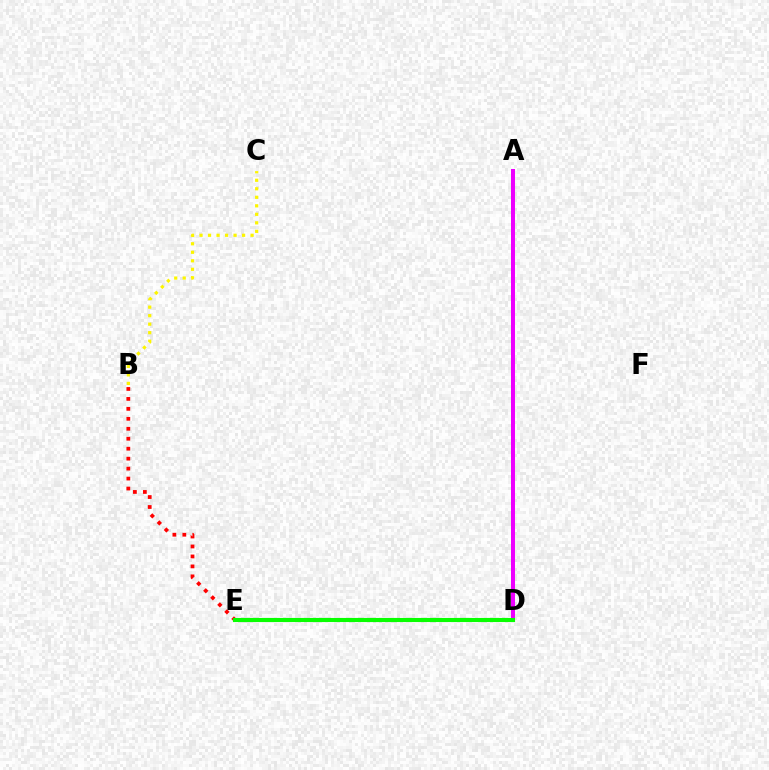{('A', 'D'): [{'color': '#ee00ff', 'line_style': 'solid', 'thickness': 2.88}], ('D', 'E'): [{'color': '#00fff6', 'line_style': 'solid', 'thickness': 1.64}, {'color': '#0010ff', 'line_style': 'dotted', 'thickness': 2.77}, {'color': '#08ff00', 'line_style': 'solid', 'thickness': 2.96}], ('B', 'E'): [{'color': '#ff0000', 'line_style': 'dotted', 'thickness': 2.71}], ('B', 'C'): [{'color': '#fcf500', 'line_style': 'dotted', 'thickness': 2.31}]}